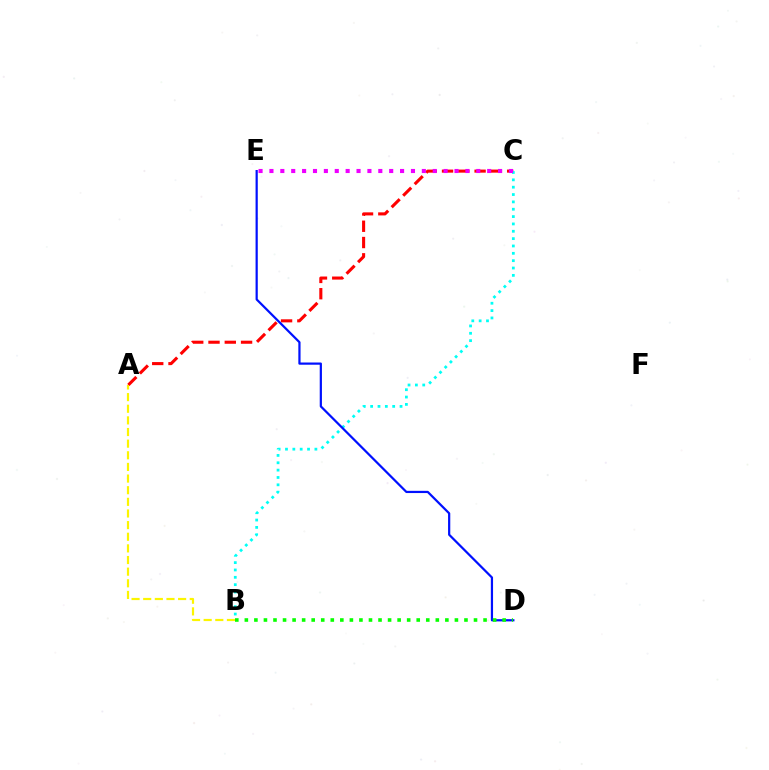{('A', 'C'): [{'color': '#ff0000', 'line_style': 'dashed', 'thickness': 2.21}], ('B', 'C'): [{'color': '#00fff6', 'line_style': 'dotted', 'thickness': 2.0}], ('D', 'E'): [{'color': '#0010ff', 'line_style': 'solid', 'thickness': 1.59}], ('B', 'D'): [{'color': '#08ff00', 'line_style': 'dotted', 'thickness': 2.59}], ('C', 'E'): [{'color': '#ee00ff', 'line_style': 'dotted', 'thickness': 2.96}], ('A', 'B'): [{'color': '#fcf500', 'line_style': 'dashed', 'thickness': 1.58}]}